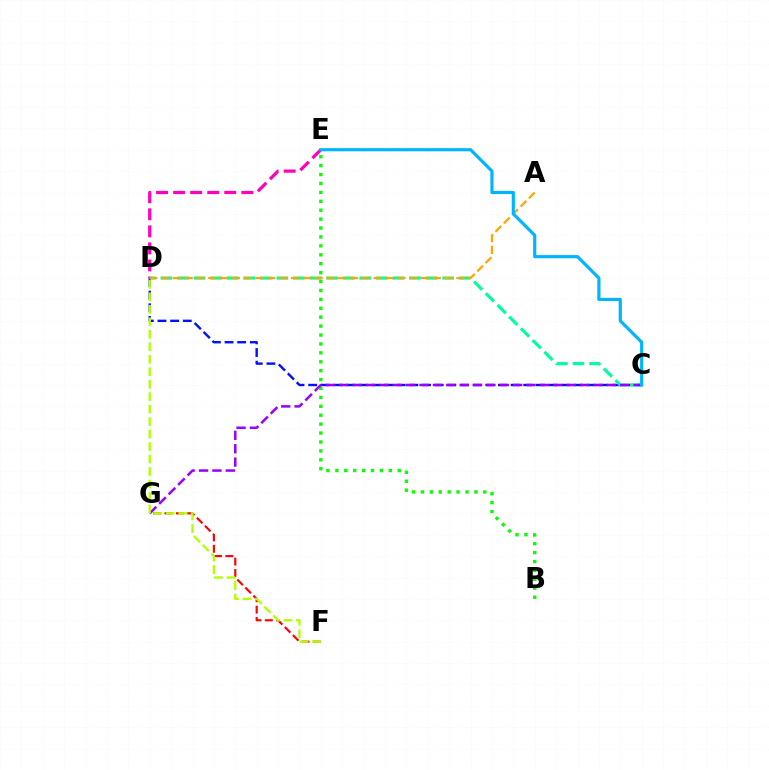{('F', 'G'): [{'color': '#ff0000', 'line_style': 'dashed', 'thickness': 1.55}], ('C', 'D'): [{'color': '#0010ff', 'line_style': 'dashed', 'thickness': 1.72}, {'color': '#00ff9d', 'line_style': 'dashed', 'thickness': 2.25}], ('D', 'E'): [{'color': '#ff00bd', 'line_style': 'dashed', 'thickness': 2.32}], ('B', 'E'): [{'color': '#08ff00', 'line_style': 'dotted', 'thickness': 2.42}], ('A', 'D'): [{'color': '#ffa500', 'line_style': 'dashed', 'thickness': 1.61}], ('C', 'G'): [{'color': '#9b00ff', 'line_style': 'dashed', 'thickness': 1.82}], ('C', 'E'): [{'color': '#00b5ff', 'line_style': 'solid', 'thickness': 2.28}], ('D', 'F'): [{'color': '#b3ff00', 'line_style': 'dashed', 'thickness': 1.69}]}